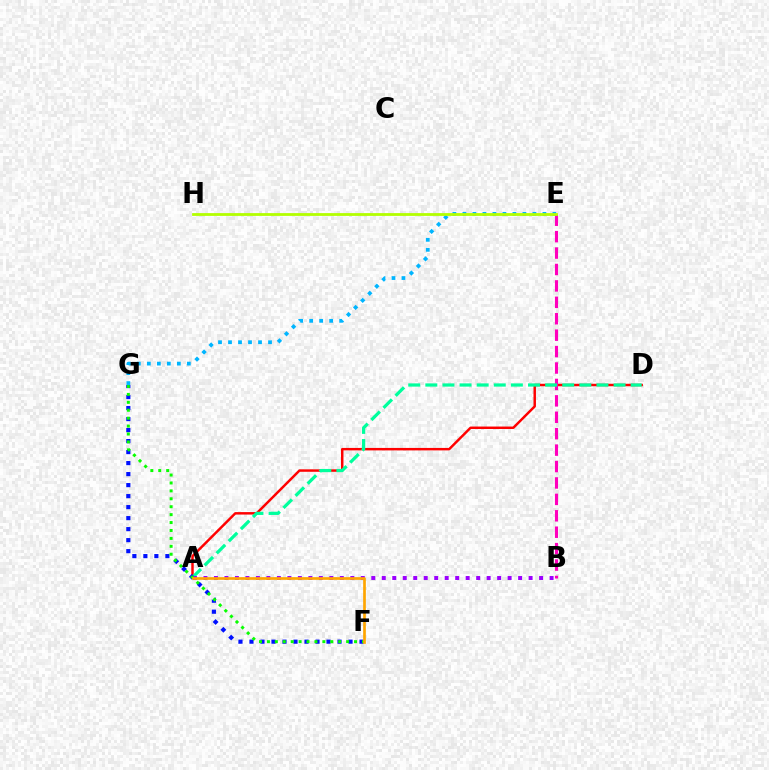{('A', 'D'): [{'color': '#ff0000', 'line_style': 'solid', 'thickness': 1.78}, {'color': '#00ff9d', 'line_style': 'dashed', 'thickness': 2.32}], ('B', 'E'): [{'color': '#ff00bd', 'line_style': 'dashed', 'thickness': 2.23}], ('E', 'G'): [{'color': '#00b5ff', 'line_style': 'dotted', 'thickness': 2.72}], ('F', 'G'): [{'color': '#0010ff', 'line_style': 'dotted', 'thickness': 2.99}, {'color': '#08ff00', 'line_style': 'dotted', 'thickness': 2.15}], ('A', 'B'): [{'color': '#9b00ff', 'line_style': 'dotted', 'thickness': 2.85}], ('A', 'F'): [{'color': '#ffa500', 'line_style': 'solid', 'thickness': 1.93}], ('E', 'H'): [{'color': '#b3ff00', 'line_style': 'solid', 'thickness': 2.01}]}